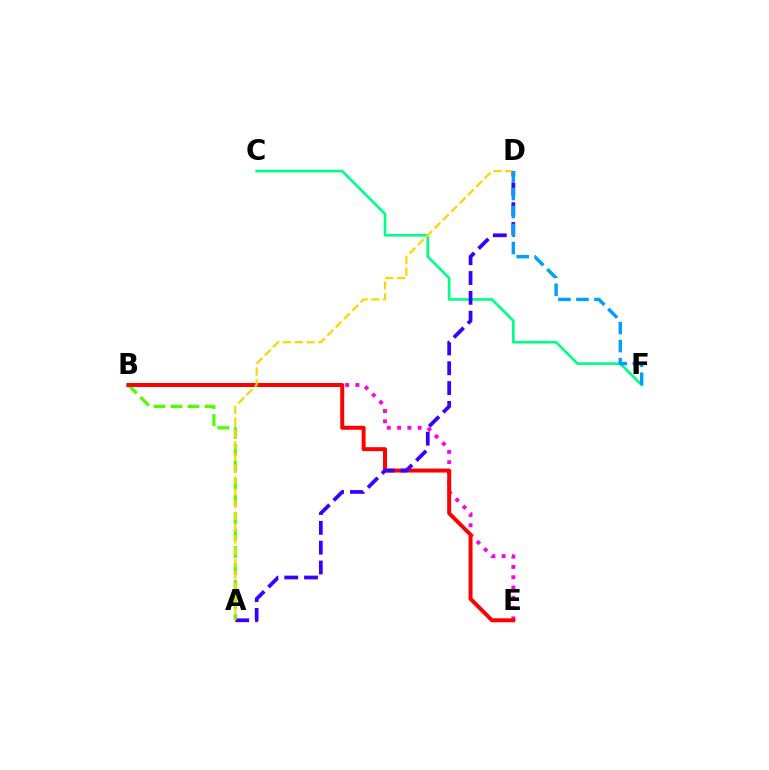{('A', 'B'): [{'color': '#4fff00', 'line_style': 'dashed', 'thickness': 2.31}], ('B', 'E'): [{'color': '#ff00ed', 'line_style': 'dotted', 'thickness': 2.79}, {'color': '#ff0000', 'line_style': 'solid', 'thickness': 2.86}], ('C', 'F'): [{'color': '#00ff86', 'line_style': 'solid', 'thickness': 1.91}], ('A', 'D'): [{'color': '#3700ff', 'line_style': 'dashed', 'thickness': 2.69}, {'color': '#ffd500', 'line_style': 'dashed', 'thickness': 1.6}], ('D', 'F'): [{'color': '#009eff', 'line_style': 'dashed', 'thickness': 2.44}]}